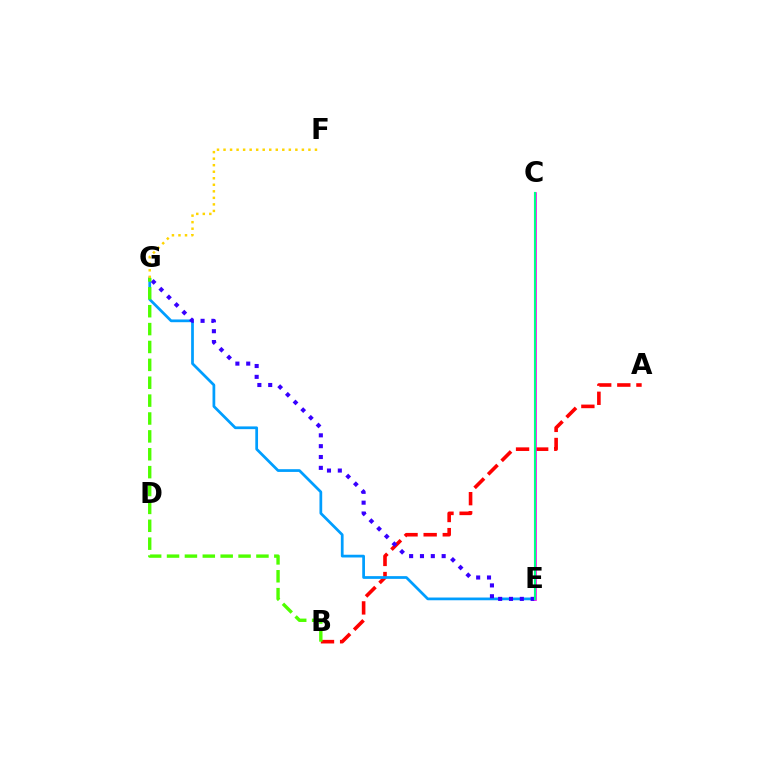{('A', 'B'): [{'color': '#ff0000', 'line_style': 'dashed', 'thickness': 2.6}], ('E', 'G'): [{'color': '#009eff', 'line_style': 'solid', 'thickness': 1.97}, {'color': '#3700ff', 'line_style': 'dotted', 'thickness': 2.95}], ('C', 'E'): [{'color': '#ff00ed', 'line_style': 'solid', 'thickness': 1.92}, {'color': '#00ff86', 'line_style': 'solid', 'thickness': 1.54}], ('F', 'G'): [{'color': '#ffd500', 'line_style': 'dotted', 'thickness': 1.77}], ('B', 'G'): [{'color': '#4fff00', 'line_style': 'dashed', 'thickness': 2.43}]}